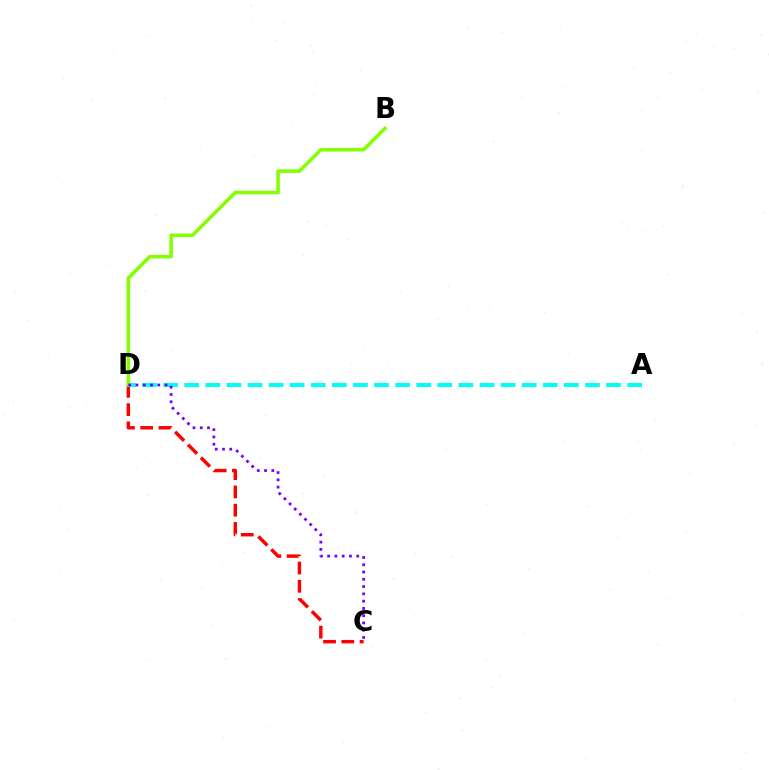{('C', 'D'): [{'color': '#ff0000', 'line_style': 'dashed', 'thickness': 2.48}, {'color': '#7200ff', 'line_style': 'dotted', 'thickness': 1.98}], ('A', 'D'): [{'color': '#00fff6', 'line_style': 'dashed', 'thickness': 2.87}], ('B', 'D'): [{'color': '#84ff00', 'line_style': 'solid', 'thickness': 2.55}]}